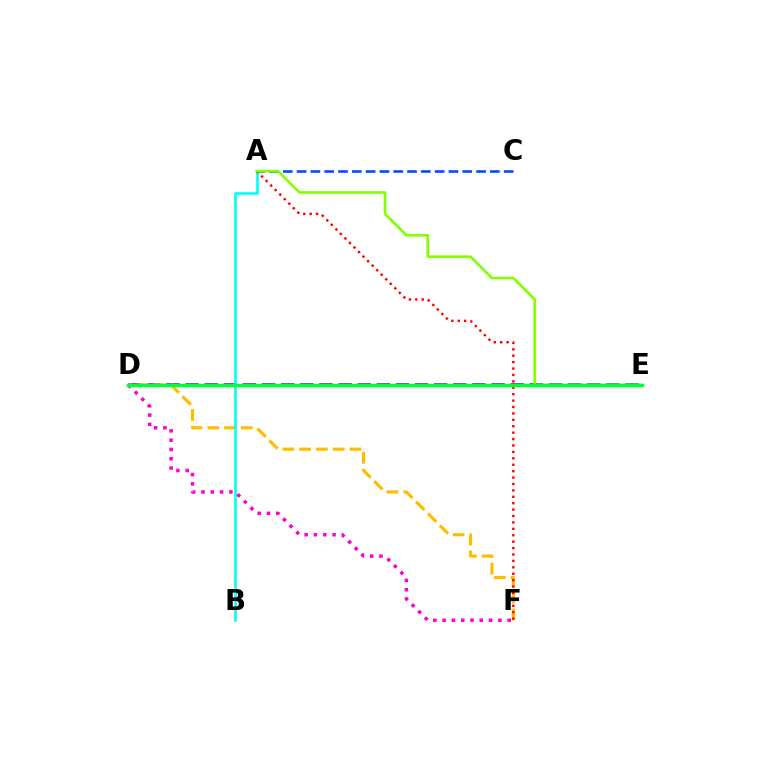{('A', 'C'): [{'color': '#004bff', 'line_style': 'dashed', 'thickness': 1.88}], ('D', 'E'): [{'color': '#7200ff', 'line_style': 'dashed', 'thickness': 2.6}, {'color': '#00ff39', 'line_style': 'solid', 'thickness': 2.51}], ('D', 'F'): [{'color': '#ffbd00', 'line_style': 'dashed', 'thickness': 2.28}, {'color': '#ff00cf', 'line_style': 'dotted', 'thickness': 2.53}], ('A', 'B'): [{'color': '#00fff6', 'line_style': 'solid', 'thickness': 1.9}], ('A', 'F'): [{'color': '#ff0000', 'line_style': 'dotted', 'thickness': 1.74}], ('A', 'E'): [{'color': '#84ff00', 'line_style': 'solid', 'thickness': 1.91}]}